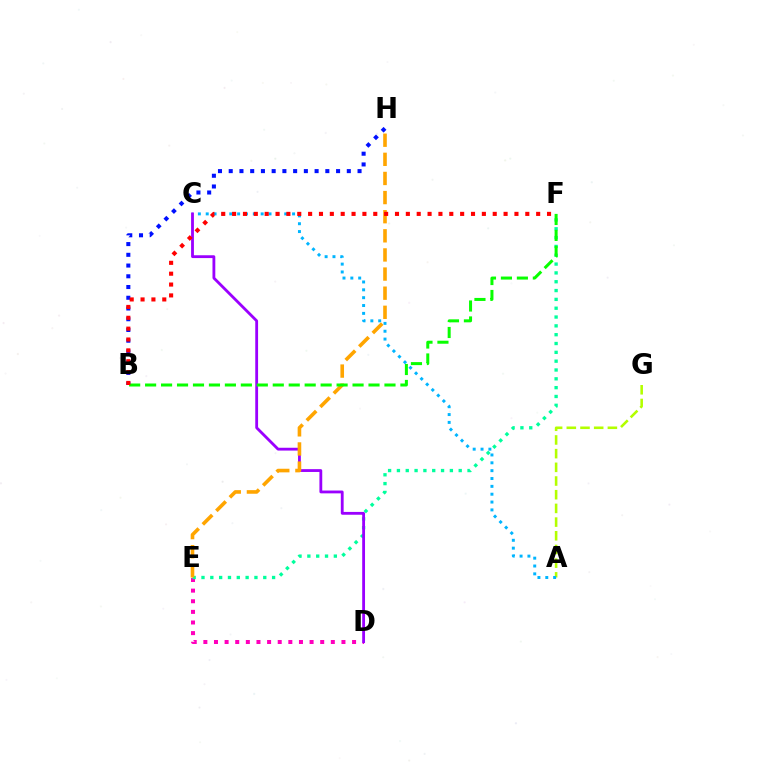{('A', 'G'): [{'color': '#b3ff00', 'line_style': 'dashed', 'thickness': 1.86}], ('D', 'E'): [{'color': '#ff00bd', 'line_style': 'dotted', 'thickness': 2.89}], ('E', 'F'): [{'color': '#00ff9d', 'line_style': 'dotted', 'thickness': 2.4}], ('A', 'C'): [{'color': '#00b5ff', 'line_style': 'dotted', 'thickness': 2.13}], ('B', 'H'): [{'color': '#0010ff', 'line_style': 'dotted', 'thickness': 2.92}], ('C', 'D'): [{'color': '#9b00ff', 'line_style': 'solid', 'thickness': 2.03}], ('E', 'H'): [{'color': '#ffa500', 'line_style': 'dashed', 'thickness': 2.6}], ('B', 'F'): [{'color': '#08ff00', 'line_style': 'dashed', 'thickness': 2.17}, {'color': '#ff0000', 'line_style': 'dotted', 'thickness': 2.95}]}